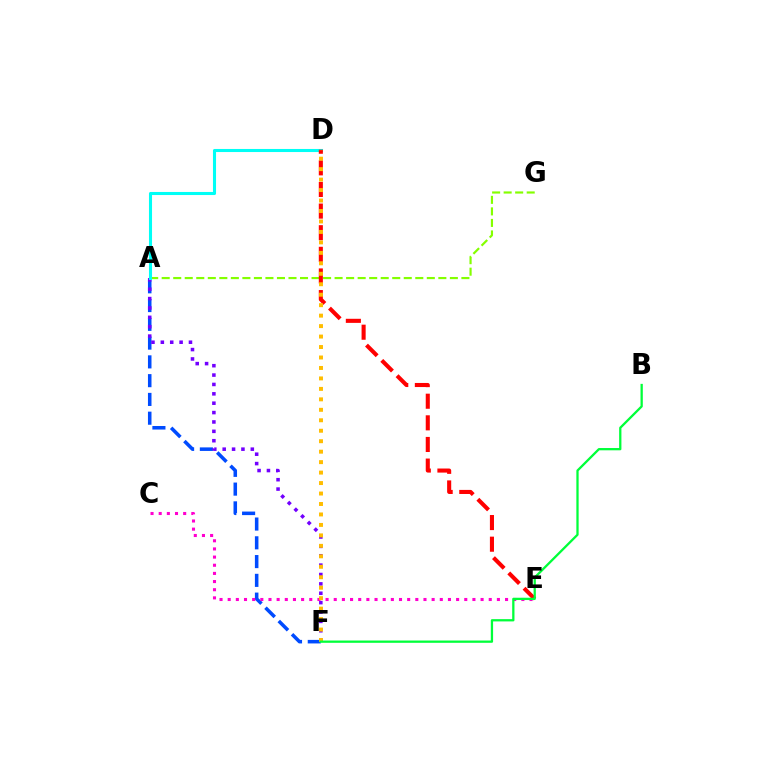{('A', 'F'): [{'color': '#004bff', 'line_style': 'dashed', 'thickness': 2.55}, {'color': '#7200ff', 'line_style': 'dotted', 'thickness': 2.55}], ('C', 'E'): [{'color': '#ff00cf', 'line_style': 'dotted', 'thickness': 2.22}], ('A', 'G'): [{'color': '#84ff00', 'line_style': 'dashed', 'thickness': 1.57}], ('A', 'D'): [{'color': '#00fff6', 'line_style': 'solid', 'thickness': 2.21}], ('D', 'E'): [{'color': '#ff0000', 'line_style': 'dashed', 'thickness': 2.94}], ('D', 'F'): [{'color': '#ffbd00', 'line_style': 'dotted', 'thickness': 2.84}], ('B', 'F'): [{'color': '#00ff39', 'line_style': 'solid', 'thickness': 1.64}]}